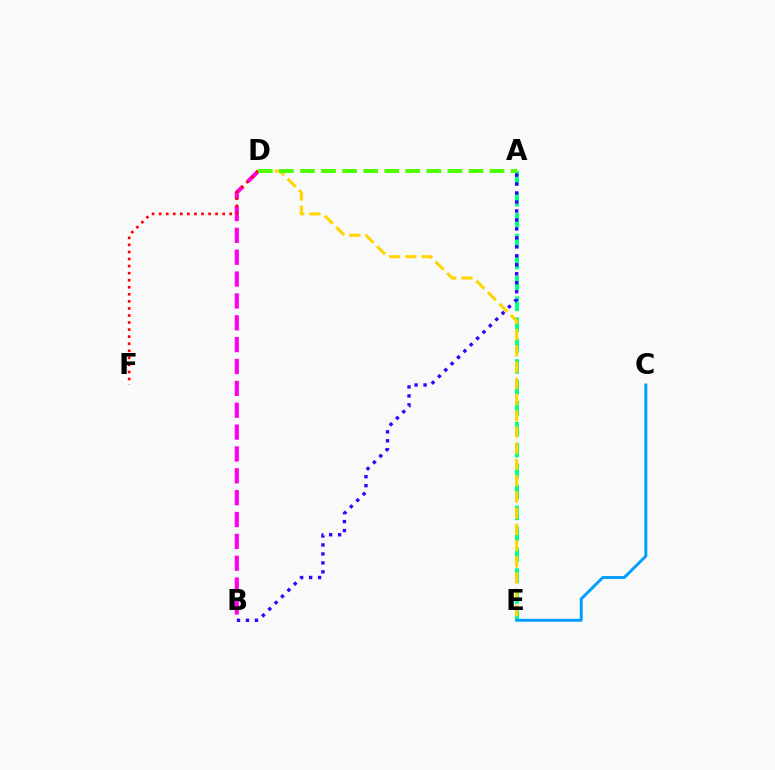{('A', 'E'): [{'color': '#00ff86', 'line_style': 'dashed', 'thickness': 2.84}], ('D', 'E'): [{'color': '#ffd500', 'line_style': 'dashed', 'thickness': 2.2}], ('A', 'B'): [{'color': '#3700ff', 'line_style': 'dotted', 'thickness': 2.44}], ('B', 'D'): [{'color': '#ff00ed', 'line_style': 'dashed', 'thickness': 2.97}], ('D', 'F'): [{'color': '#ff0000', 'line_style': 'dotted', 'thickness': 1.92}], ('C', 'E'): [{'color': '#009eff', 'line_style': 'solid', 'thickness': 2.11}], ('A', 'D'): [{'color': '#4fff00', 'line_style': 'dashed', 'thickness': 2.86}]}